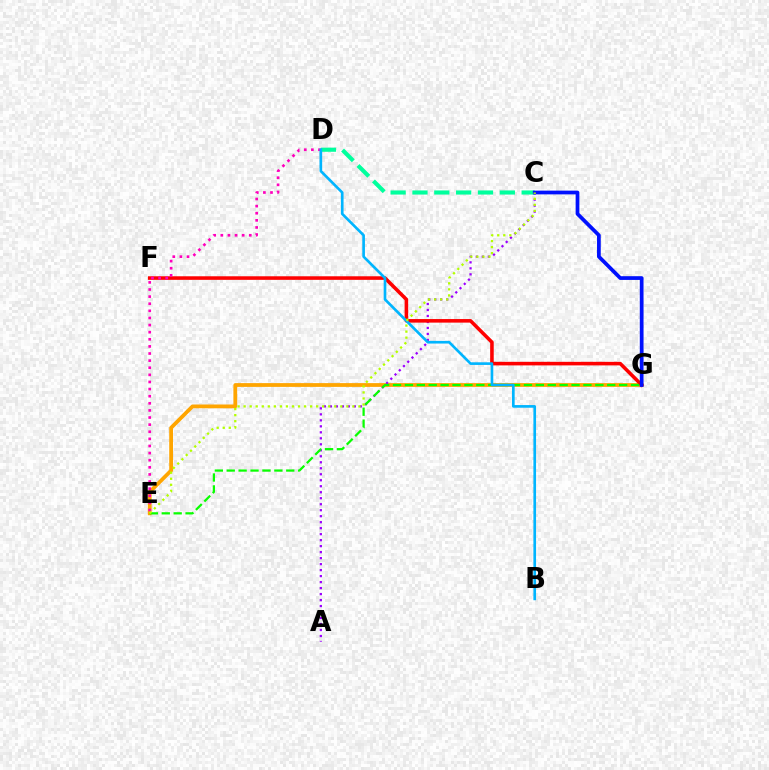{('E', 'G'): [{'color': '#ffa500', 'line_style': 'solid', 'thickness': 2.72}, {'color': '#08ff00', 'line_style': 'dashed', 'thickness': 1.62}], ('A', 'C'): [{'color': '#9b00ff', 'line_style': 'dotted', 'thickness': 1.63}], ('F', 'G'): [{'color': '#ff0000', 'line_style': 'solid', 'thickness': 2.57}], ('C', 'D'): [{'color': '#00ff9d', 'line_style': 'dashed', 'thickness': 2.97}], ('D', 'E'): [{'color': '#ff00bd', 'line_style': 'dotted', 'thickness': 1.93}], ('B', 'D'): [{'color': '#00b5ff', 'line_style': 'solid', 'thickness': 1.91}], ('C', 'G'): [{'color': '#0010ff', 'line_style': 'solid', 'thickness': 2.69}], ('C', 'E'): [{'color': '#b3ff00', 'line_style': 'dotted', 'thickness': 1.64}]}